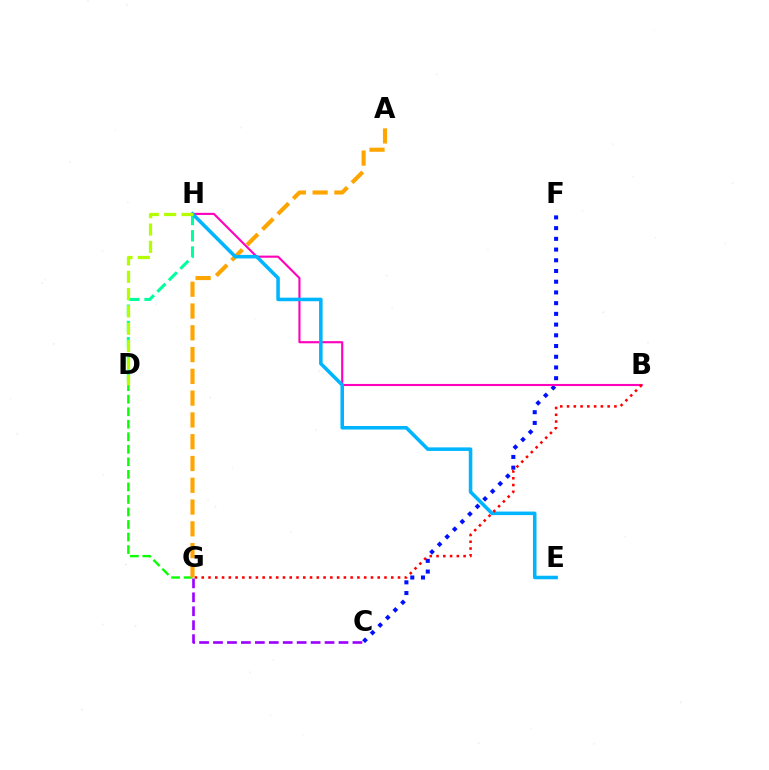{('D', 'G'): [{'color': '#08ff00', 'line_style': 'dashed', 'thickness': 1.7}], ('C', 'F'): [{'color': '#0010ff', 'line_style': 'dotted', 'thickness': 2.91}], ('A', 'G'): [{'color': '#ffa500', 'line_style': 'dashed', 'thickness': 2.96}], ('B', 'H'): [{'color': '#ff00bd', 'line_style': 'solid', 'thickness': 1.53}], ('D', 'H'): [{'color': '#00ff9d', 'line_style': 'dashed', 'thickness': 2.2}, {'color': '#b3ff00', 'line_style': 'dashed', 'thickness': 2.35}], ('E', 'H'): [{'color': '#00b5ff', 'line_style': 'solid', 'thickness': 2.55}], ('B', 'G'): [{'color': '#ff0000', 'line_style': 'dotted', 'thickness': 1.84}], ('C', 'G'): [{'color': '#9b00ff', 'line_style': 'dashed', 'thickness': 1.89}]}